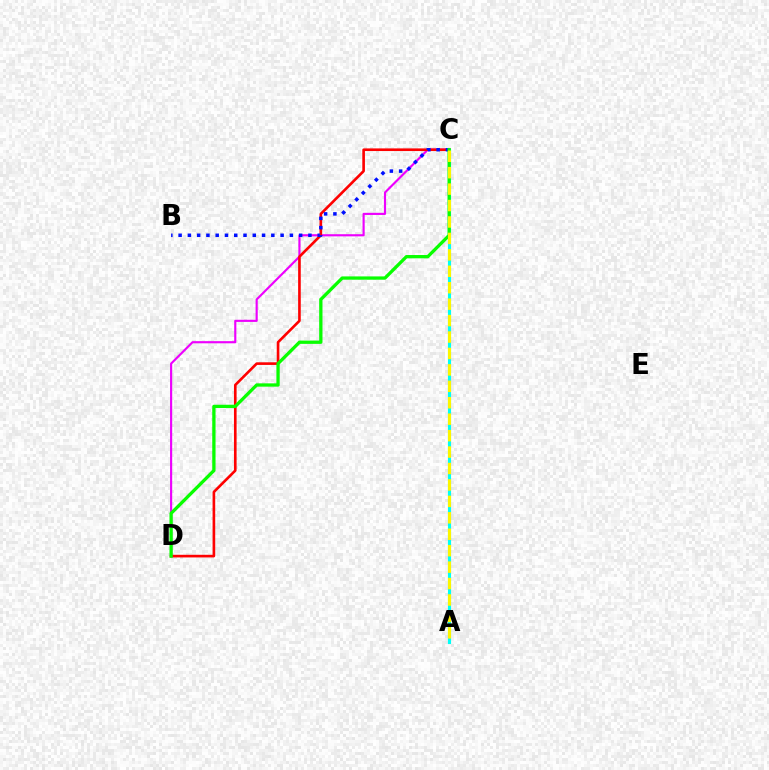{('C', 'D'): [{'color': '#ee00ff', 'line_style': 'solid', 'thickness': 1.55}, {'color': '#ff0000', 'line_style': 'solid', 'thickness': 1.9}, {'color': '#08ff00', 'line_style': 'solid', 'thickness': 2.37}], ('A', 'C'): [{'color': '#00fff6', 'line_style': 'solid', 'thickness': 2.25}, {'color': '#fcf500', 'line_style': 'dashed', 'thickness': 2.23}], ('B', 'C'): [{'color': '#0010ff', 'line_style': 'dotted', 'thickness': 2.52}]}